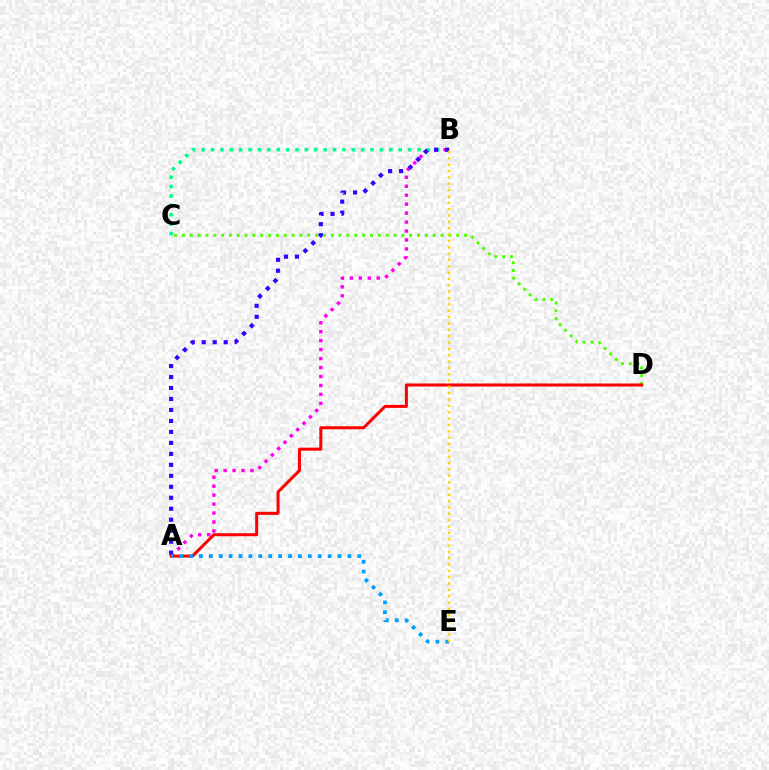{('A', 'B'): [{'color': '#ff00ed', 'line_style': 'dotted', 'thickness': 2.43}, {'color': '#3700ff', 'line_style': 'dotted', 'thickness': 2.98}], ('C', 'D'): [{'color': '#4fff00', 'line_style': 'dotted', 'thickness': 2.13}], ('B', 'C'): [{'color': '#00ff86', 'line_style': 'dotted', 'thickness': 2.55}], ('A', 'D'): [{'color': '#ff0000', 'line_style': 'solid', 'thickness': 2.17}], ('A', 'E'): [{'color': '#009eff', 'line_style': 'dotted', 'thickness': 2.69}], ('B', 'E'): [{'color': '#ffd500', 'line_style': 'dotted', 'thickness': 1.72}]}